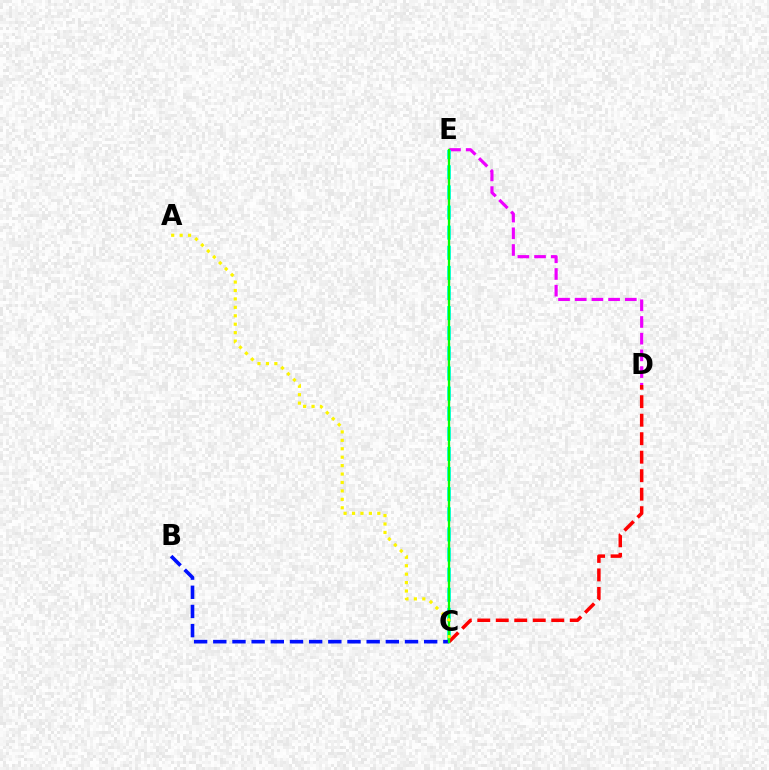{('D', 'E'): [{'color': '#ee00ff', 'line_style': 'dashed', 'thickness': 2.27}], ('C', 'E'): [{'color': '#00fff6', 'line_style': 'dashed', 'thickness': 2.73}, {'color': '#08ff00', 'line_style': 'solid', 'thickness': 1.66}], ('C', 'D'): [{'color': '#ff0000', 'line_style': 'dashed', 'thickness': 2.51}], ('B', 'C'): [{'color': '#0010ff', 'line_style': 'dashed', 'thickness': 2.6}], ('A', 'C'): [{'color': '#fcf500', 'line_style': 'dotted', 'thickness': 2.29}]}